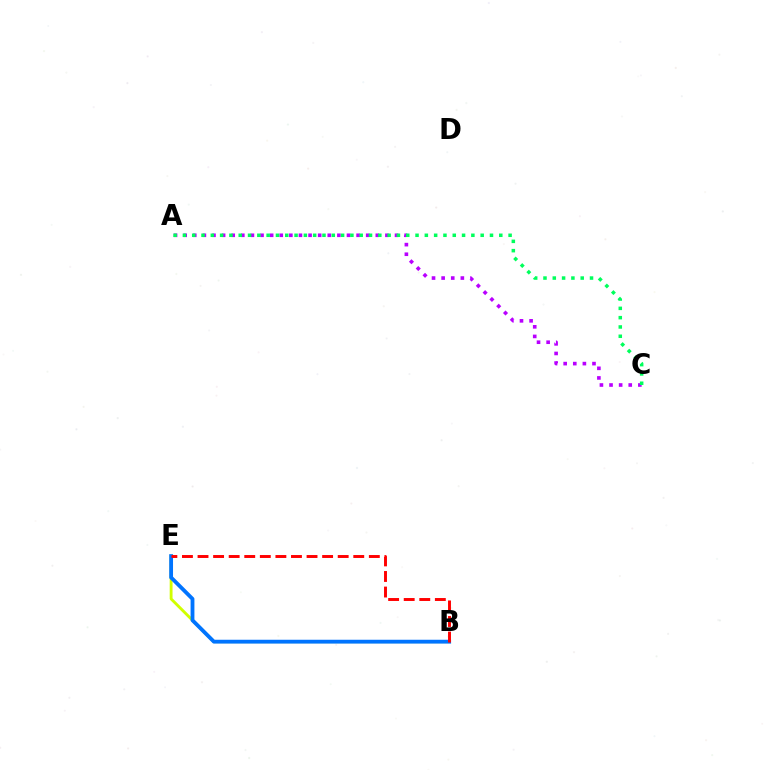{('A', 'C'): [{'color': '#b900ff', 'line_style': 'dotted', 'thickness': 2.61}, {'color': '#00ff5c', 'line_style': 'dotted', 'thickness': 2.53}], ('B', 'E'): [{'color': '#d1ff00', 'line_style': 'solid', 'thickness': 2.06}, {'color': '#0074ff', 'line_style': 'solid', 'thickness': 2.75}, {'color': '#ff0000', 'line_style': 'dashed', 'thickness': 2.12}]}